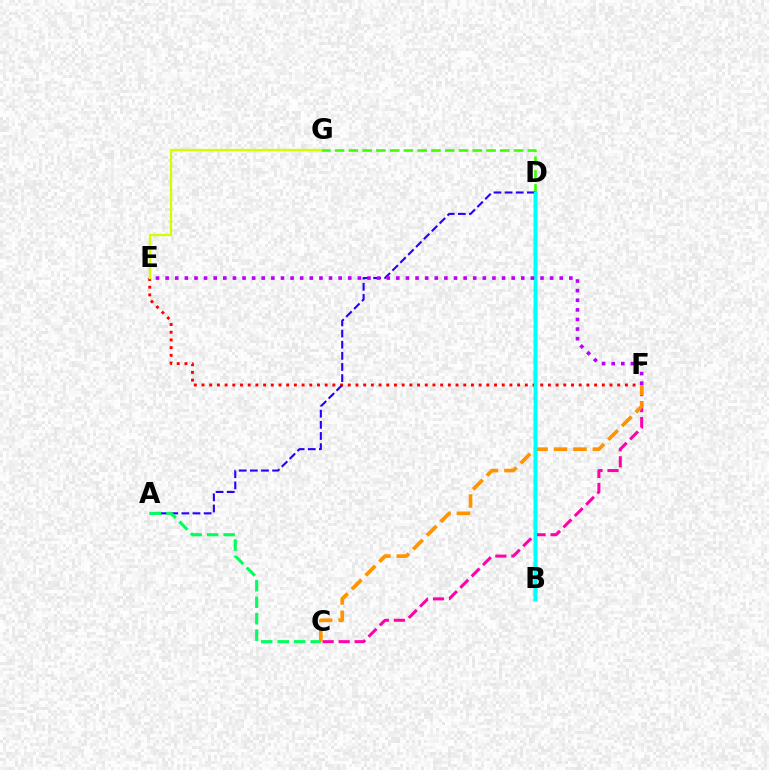{('D', 'G'): [{'color': '#3dff00', 'line_style': 'dashed', 'thickness': 1.87}], ('E', 'F'): [{'color': '#ff0000', 'line_style': 'dotted', 'thickness': 2.09}, {'color': '#b900ff', 'line_style': 'dotted', 'thickness': 2.61}], ('A', 'D'): [{'color': '#2500ff', 'line_style': 'dashed', 'thickness': 1.51}], ('A', 'C'): [{'color': '#00ff5c', 'line_style': 'dashed', 'thickness': 2.24}], ('B', 'D'): [{'color': '#0074ff', 'line_style': 'solid', 'thickness': 2.45}, {'color': '#00fff6', 'line_style': 'solid', 'thickness': 2.26}], ('C', 'F'): [{'color': '#ff00ac', 'line_style': 'dashed', 'thickness': 2.18}, {'color': '#ff9400', 'line_style': 'dashed', 'thickness': 2.64}], ('E', 'G'): [{'color': '#d1ff00', 'line_style': 'solid', 'thickness': 1.68}]}